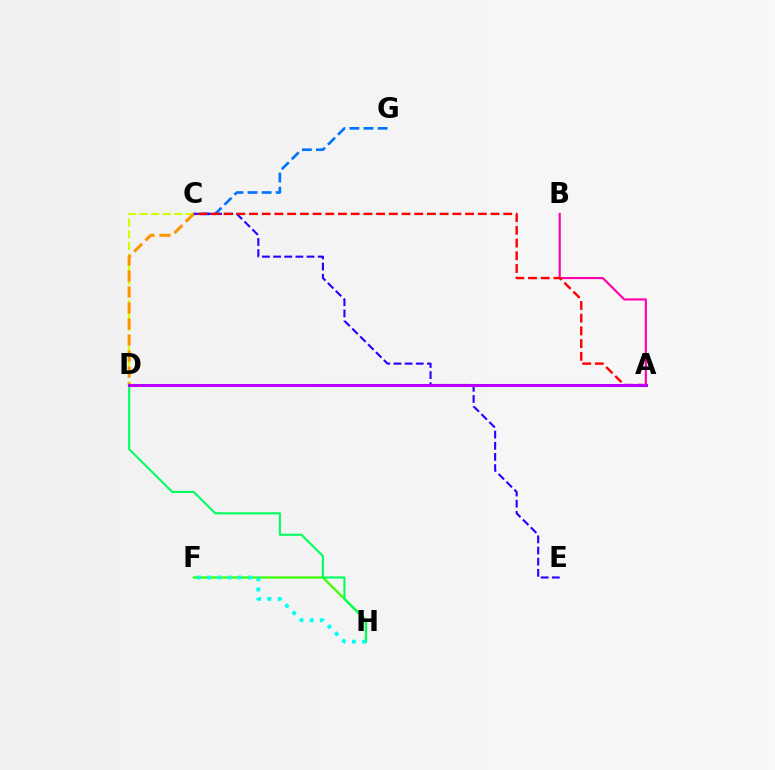{('F', 'H'): [{'color': '#3dff00', 'line_style': 'solid', 'thickness': 1.63}, {'color': '#00fff6', 'line_style': 'dotted', 'thickness': 2.77}], ('A', 'B'): [{'color': '#ff00ac', 'line_style': 'solid', 'thickness': 1.54}], ('C', 'G'): [{'color': '#0074ff', 'line_style': 'dashed', 'thickness': 1.91}], ('C', 'D'): [{'color': '#d1ff00', 'line_style': 'dashed', 'thickness': 1.58}, {'color': '#ff9400', 'line_style': 'dashed', 'thickness': 2.17}], ('C', 'E'): [{'color': '#2500ff', 'line_style': 'dashed', 'thickness': 1.52}], ('D', 'H'): [{'color': '#00ff5c', 'line_style': 'solid', 'thickness': 1.51}], ('A', 'C'): [{'color': '#ff0000', 'line_style': 'dashed', 'thickness': 1.73}], ('A', 'D'): [{'color': '#b900ff', 'line_style': 'solid', 'thickness': 2.19}]}